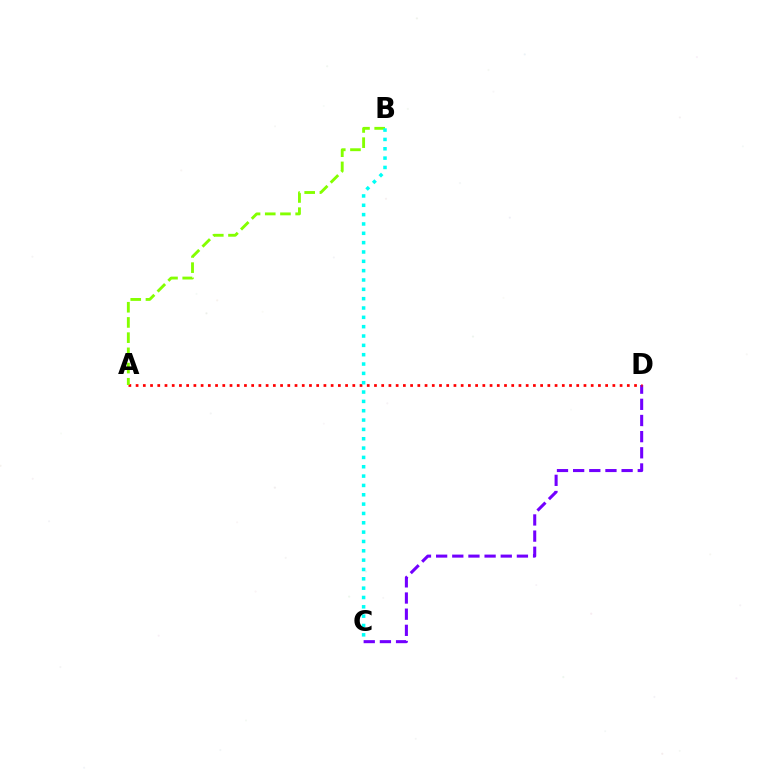{('C', 'D'): [{'color': '#7200ff', 'line_style': 'dashed', 'thickness': 2.19}], ('A', 'D'): [{'color': '#ff0000', 'line_style': 'dotted', 'thickness': 1.96}], ('A', 'B'): [{'color': '#84ff00', 'line_style': 'dashed', 'thickness': 2.07}], ('B', 'C'): [{'color': '#00fff6', 'line_style': 'dotted', 'thickness': 2.54}]}